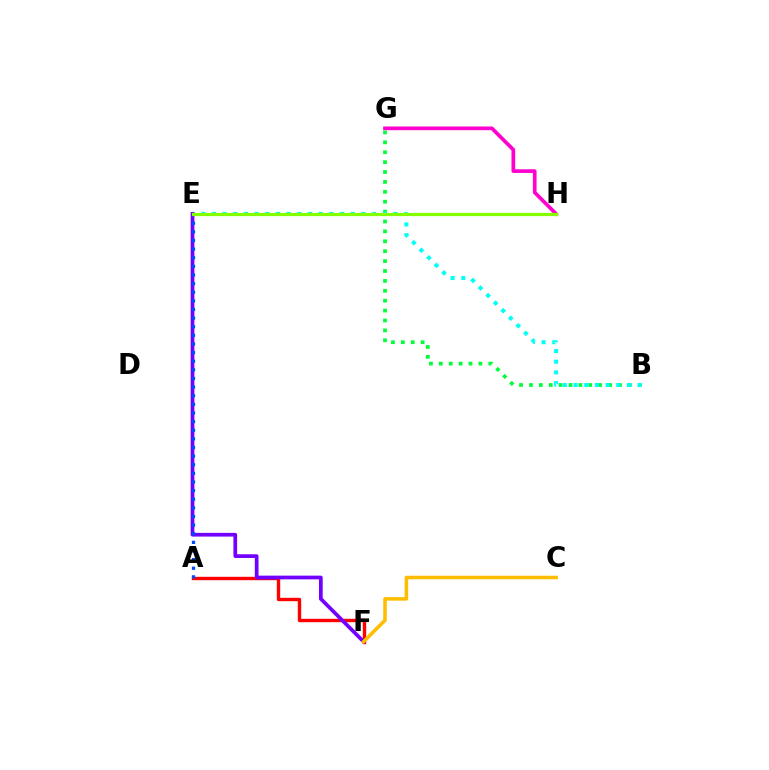{('B', 'G'): [{'color': '#00ff39', 'line_style': 'dotted', 'thickness': 2.69}], ('B', 'E'): [{'color': '#00fff6', 'line_style': 'dotted', 'thickness': 2.9}], ('A', 'F'): [{'color': '#ff0000', 'line_style': 'solid', 'thickness': 2.44}], ('E', 'F'): [{'color': '#7200ff', 'line_style': 'solid', 'thickness': 2.68}], ('C', 'F'): [{'color': '#ffbd00', 'line_style': 'solid', 'thickness': 2.55}], ('A', 'E'): [{'color': '#004bff', 'line_style': 'dotted', 'thickness': 2.34}], ('G', 'H'): [{'color': '#ff00cf', 'line_style': 'solid', 'thickness': 2.65}], ('E', 'H'): [{'color': '#84ff00', 'line_style': 'solid', 'thickness': 2.32}]}